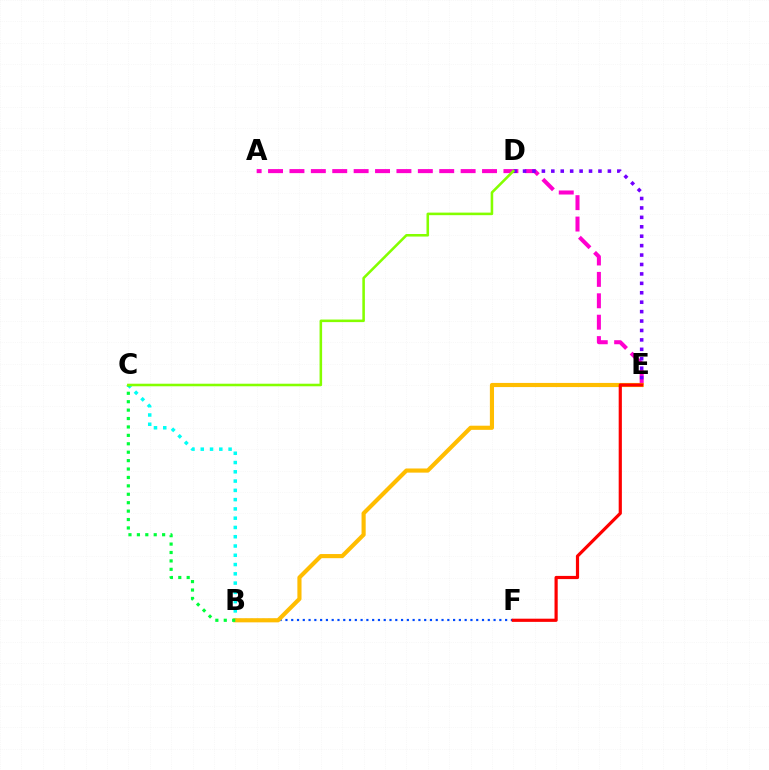{('B', 'C'): [{'color': '#00fff6', 'line_style': 'dotted', 'thickness': 2.52}, {'color': '#00ff39', 'line_style': 'dotted', 'thickness': 2.29}], ('A', 'E'): [{'color': '#ff00cf', 'line_style': 'dashed', 'thickness': 2.91}], ('B', 'F'): [{'color': '#004bff', 'line_style': 'dotted', 'thickness': 1.57}], ('B', 'E'): [{'color': '#ffbd00', 'line_style': 'solid', 'thickness': 2.98}], ('D', 'E'): [{'color': '#7200ff', 'line_style': 'dotted', 'thickness': 2.56}], ('E', 'F'): [{'color': '#ff0000', 'line_style': 'solid', 'thickness': 2.29}], ('C', 'D'): [{'color': '#84ff00', 'line_style': 'solid', 'thickness': 1.85}]}